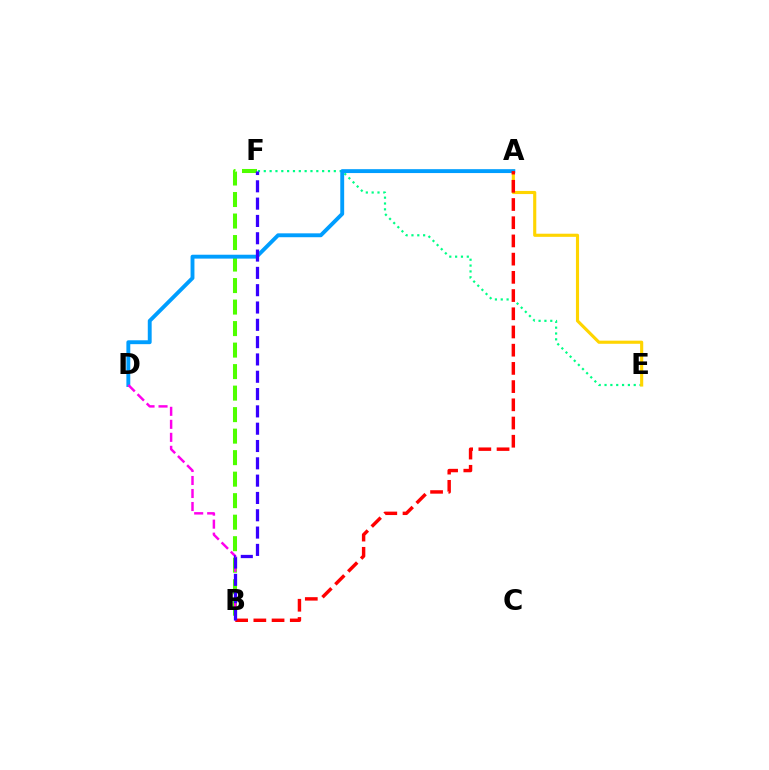{('B', 'F'): [{'color': '#4fff00', 'line_style': 'dashed', 'thickness': 2.92}, {'color': '#3700ff', 'line_style': 'dashed', 'thickness': 2.35}], ('E', 'F'): [{'color': '#00ff86', 'line_style': 'dotted', 'thickness': 1.59}], ('A', 'E'): [{'color': '#ffd500', 'line_style': 'solid', 'thickness': 2.25}], ('A', 'D'): [{'color': '#009eff', 'line_style': 'solid', 'thickness': 2.8}], ('A', 'B'): [{'color': '#ff0000', 'line_style': 'dashed', 'thickness': 2.47}], ('B', 'D'): [{'color': '#ff00ed', 'line_style': 'dashed', 'thickness': 1.77}]}